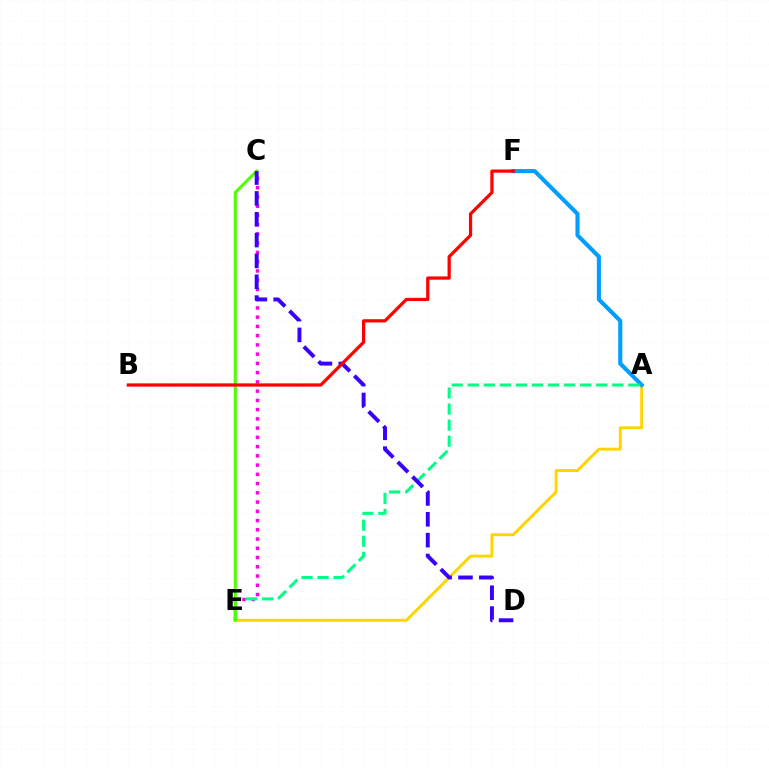{('A', 'E'): [{'color': '#ffd500', 'line_style': 'solid', 'thickness': 2.13}, {'color': '#00ff86', 'line_style': 'dashed', 'thickness': 2.18}], ('C', 'E'): [{'color': '#ff00ed', 'line_style': 'dotted', 'thickness': 2.51}, {'color': '#4fff00', 'line_style': 'solid', 'thickness': 2.2}], ('A', 'F'): [{'color': '#009eff', 'line_style': 'solid', 'thickness': 2.94}], ('C', 'D'): [{'color': '#3700ff', 'line_style': 'dashed', 'thickness': 2.83}], ('B', 'F'): [{'color': '#ff0000', 'line_style': 'solid', 'thickness': 2.33}]}